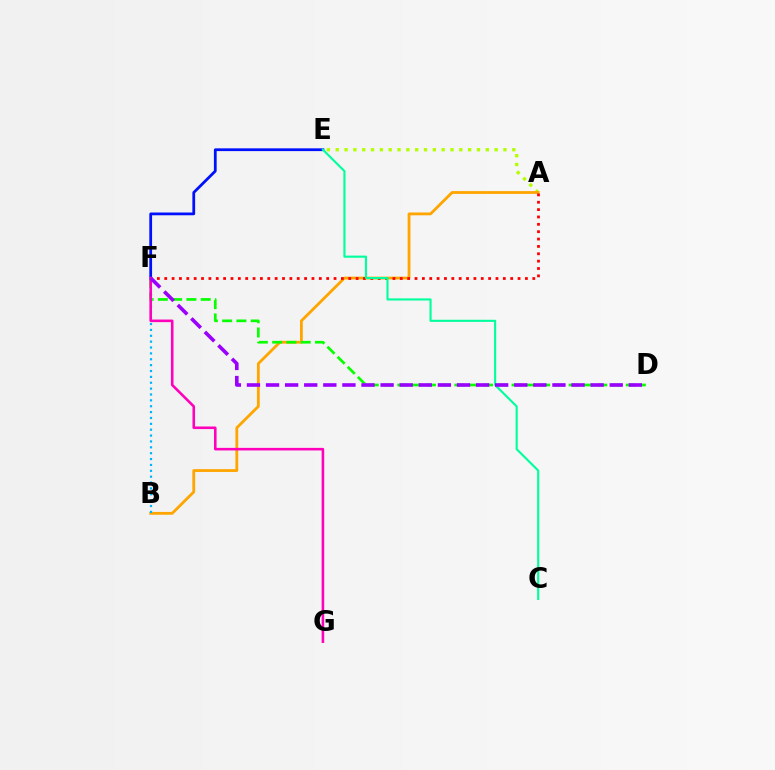{('A', 'E'): [{'color': '#b3ff00', 'line_style': 'dotted', 'thickness': 2.4}], ('E', 'F'): [{'color': '#0010ff', 'line_style': 'solid', 'thickness': 1.99}], ('A', 'B'): [{'color': '#ffa500', 'line_style': 'solid', 'thickness': 2.02}], ('A', 'F'): [{'color': '#ff0000', 'line_style': 'dotted', 'thickness': 2.0}], ('D', 'F'): [{'color': '#08ff00', 'line_style': 'dashed', 'thickness': 1.94}, {'color': '#9b00ff', 'line_style': 'dashed', 'thickness': 2.59}], ('C', 'E'): [{'color': '#00ff9d', 'line_style': 'solid', 'thickness': 1.53}], ('B', 'F'): [{'color': '#00b5ff', 'line_style': 'dotted', 'thickness': 1.59}], ('F', 'G'): [{'color': '#ff00bd', 'line_style': 'solid', 'thickness': 1.86}]}